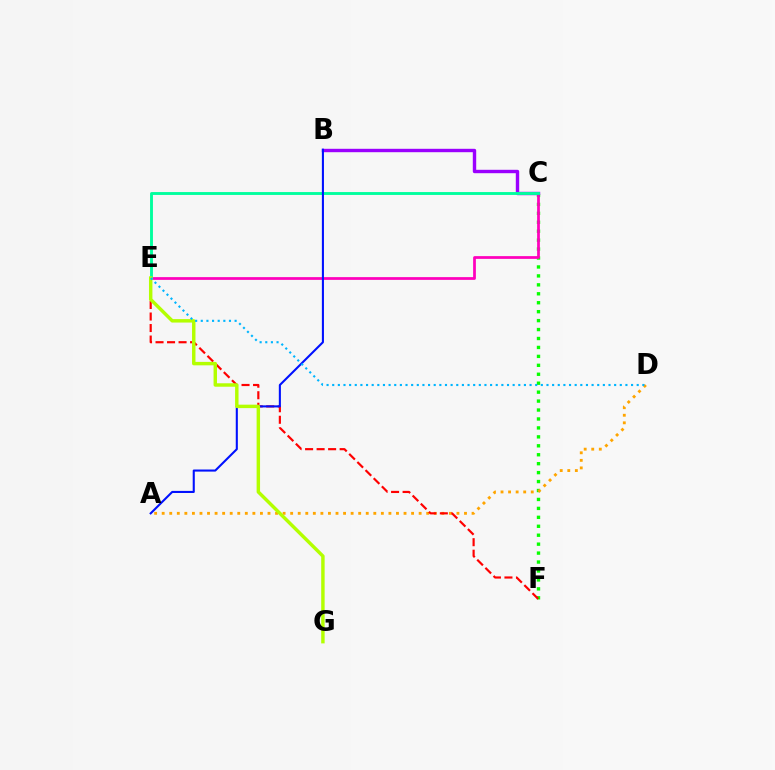{('C', 'F'): [{'color': '#08ff00', 'line_style': 'dotted', 'thickness': 2.43}], ('C', 'E'): [{'color': '#ff00bd', 'line_style': 'solid', 'thickness': 1.98}, {'color': '#00ff9d', 'line_style': 'solid', 'thickness': 2.08}], ('A', 'D'): [{'color': '#ffa500', 'line_style': 'dotted', 'thickness': 2.05}], ('B', 'C'): [{'color': '#9b00ff', 'line_style': 'solid', 'thickness': 2.44}], ('E', 'F'): [{'color': '#ff0000', 'line_style': 'dashed', 'thickness': 1.56}], ('A', 'B'): [{'color': '#0010ff', 'line_style': 'solid', 'thickness': 1.5}], ('E', 'G'): [{'color': '#b3ff00', 'line_style': 'solid', 'thickness': 2.48}], ('D', 'E'): [{'color': '#00b5ff', 'line_style': 'dotted', 'thickness': 1.53}]}